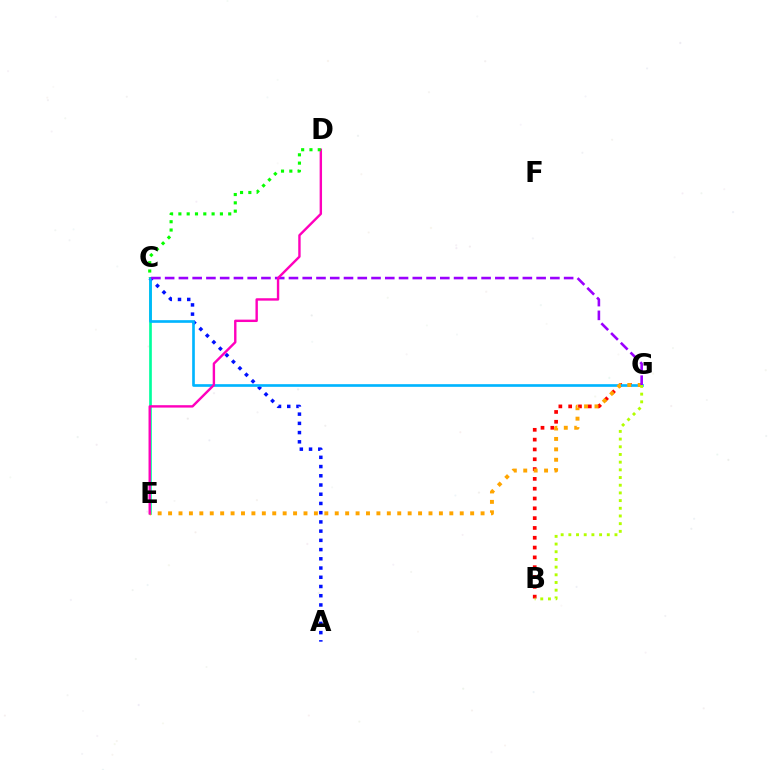{('C', 'E'): [{'color': '#00ff9d', 'line_style': 'solid', 'thickness': 1.92}], ('B', 'G'): [{'color': '#ff0000', 'line_style': 'dotted', 'thickness': 2.67}, {'color': '#b3ff00', 'line_style': 'dotted', 'thickness': 2.09}], ('A', 'C'): [{'color': '#0010ff', 'line_style': 'dotted', 'thickness': 2.51}], ('C', 'G'): [{'color': '#00b5ff', 'line_style': 'solid', 'thickness': 1.92}, {'color': '#9b00ff', 'line_style': 'dashed', 'thickness': 1.87}], ('E', 'G'): [{'color': '#ffa500', 'line_style': 'dotted', 'thickness': 2.83}], ('D', 'E'): [{'color': '#ff00bd', 'line_style': 'solid', 'thickness': 1.73}], ('C', 'D'): [{'color': '#08ff00', 'line_style': 'dotted', 'thickness': 2.26}]}